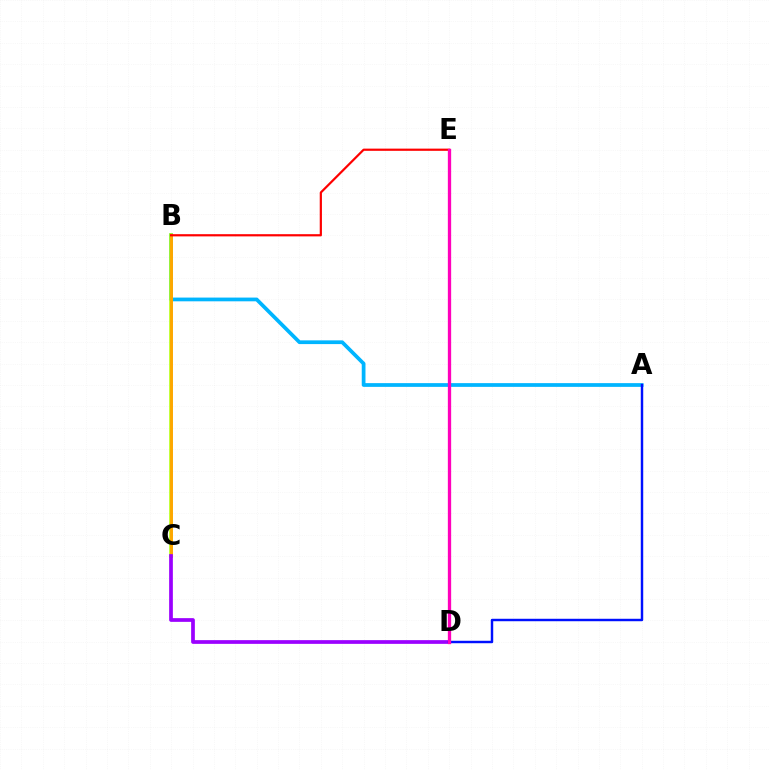{('A', 'B'): [{'color': '#00b5ff', 'line_style': 'solid', 'thickness': 2.69}], ('B', 'C'): [{'color': '#b3ff00', 'line_style': 'solid', 'thickness': 2.54}, {'color': '#ffa500', 'line_style': 'solid', 'thickness': 2.07}], ('B', 'E'): [{'color': '#ff0000', 'line_style': 'solid', 'thickness': 1.59}], ('D', 'E'): [{'color': '#00ff9d', 'line_style': 'solid', 'thickness': 1.9}, {'color': '#08ff00', 'line_style': 'dotted', 'thickness': 1.94}, {'color': '#ff00bd', 'line_style': 'solid', 'thickness': 2.38}], ('C', 'D'): [{'color': '#9b00ff', 'line_style': 'solid', 'thickness': 2.68}], ('A', 'D'): [{'color': '#0010ff', 'line_style': 'solid', 'thickness': 1.76}]}